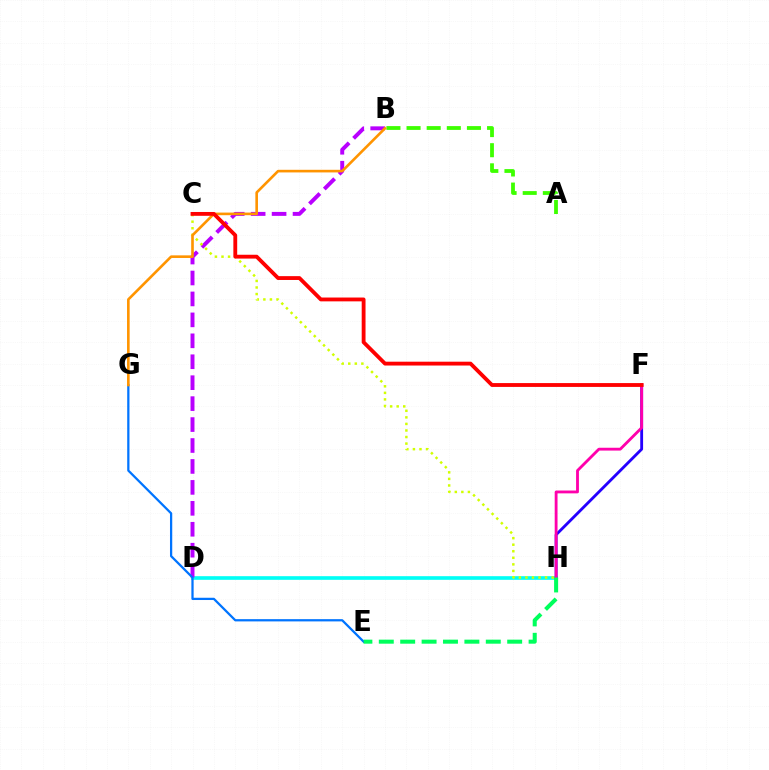{('A', 'B'): [{'color': '#3dff00', 'line_style': 'dashed', 'thickness': 2.73}], ('D', 'H'): [{'color': '#00fff6', 'line_style': 'solid', 'thickness': 2.62}], ('B', 'D'): [{'color': '#b900ff', 'line_style': 'dashed', 'thickness': 2.84}], ('E', 'G'): [{'color': '#0074ff', 'line_style': 'solid', 'thickness': 1.62}], ('C', 'H'): [{'color': '#d1ff00', 'line_style': 'dotted', 'thickness': 1.78}], ('F', 'H'): [{'color': '#2500ff', 'line_style': 'solid', 'thickness': 2.04}, {'color': '#ff00ac', 'line_style': 'solid', 'thickness': 2.04}], ('B', 'G'): [{'color': '#ff9400', 'line_style': 'solid', 'thickness': 1.89}], ('E', 'H'): [{'color': '#00ff5c', 'line_style': 'dashed', 'thickness': 2.91}], ('C', 'F'): [{'color': '#ff0000', 'line_style': 'solid', 'thickness': 2.76}]}